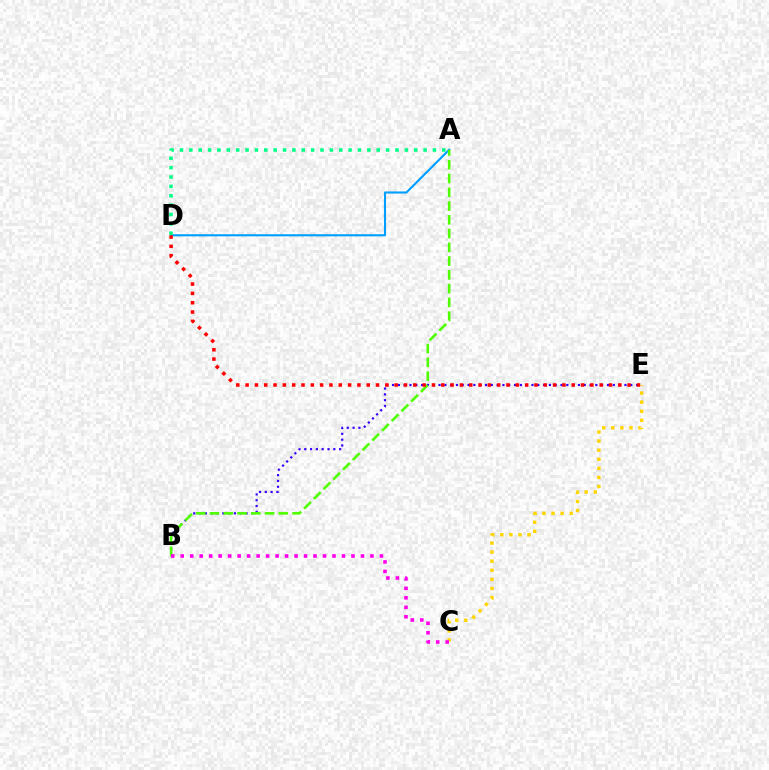{('A', 'D'): [{'color': '#009eff', 'line_style': 'solid', 'thickness': 1.51}, {'color': '#00ff86', 'line_style': 'dotted', 'thickness': 2.55}], ('C', 'E'): [{'color': '#ffd500', 'line_style': 'dotted', 'thickness': 2.47}], ('B', 'E'): [{'color': '#3700ff', 'line_style': 'dotted', 'thickness': 1.58}], ('A', 'B'): [{'color': '#4fff00', 'line_style': 'dashed', 'thickness': 1.87}], ('D', 'E'): [{'color': '#ff0000', 'line_style': 'dotted', 'thickness': 2.53}], ('B', 'C'): [{'color': '#ff00ed', 'line_style': 'dotted', 'thickness': 2.58}]}